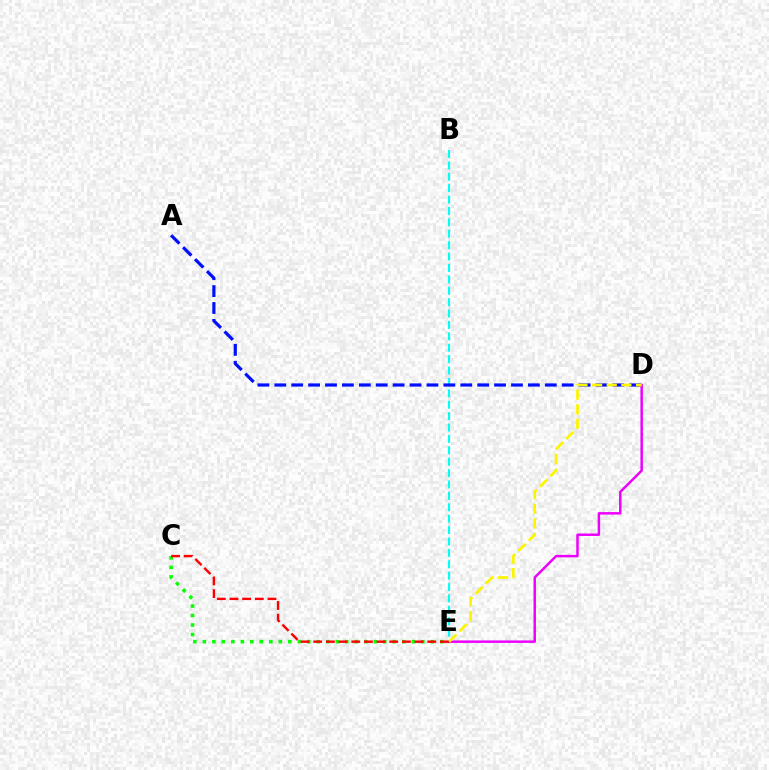{('C', 'E'): [{'color': '#08ff00', 'line_style': 'dotted', 'thickness': 2.58}, {'color': '#ff0000', 'line_style': 'dashed', 'thickness': 1.72}], ('B', 'E'): [{'color': '#00fff6', 'line_style': 'dashed', 'thickness': 1.55}], ('A', 'D'): [{'color': '#0010ff', 'line_style': 'dashed', 'thickness': 2.3}], ('D', 'E'): [{'color': '#ee00ff', 'line_style': 'solid', 'thickness': 1.78}, {'color': '#fcf500', 'line_style': 'dashed', 'thickness': 1.99}]}